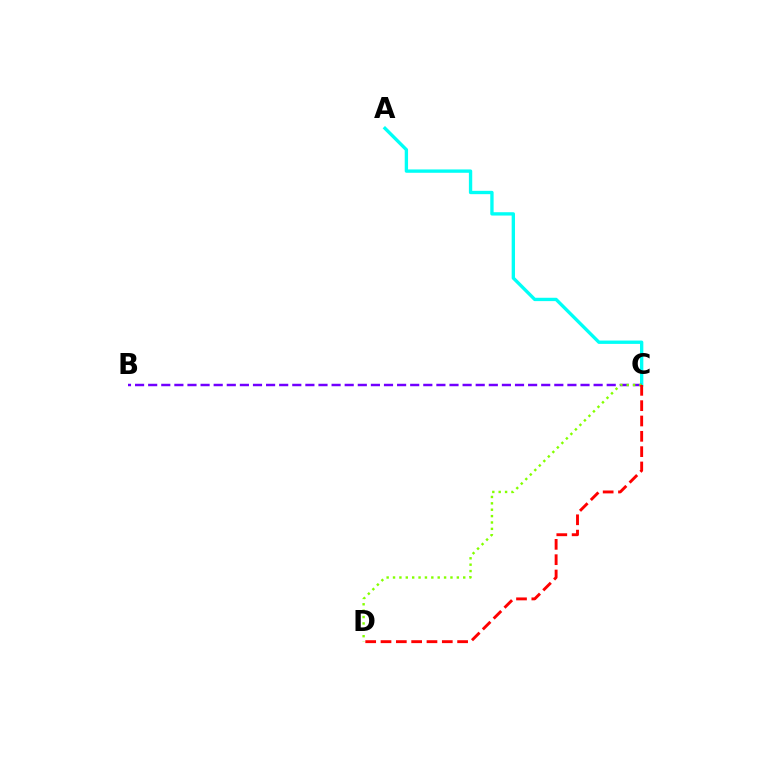{('A', 'C'): [{'color': '#00fff6', 'line_style': 'solid', 'thickness': 2.4}], ('B', 'C'): [{'color': '#7200ff', 'line_style': 'dashed', 'thickness': 1.78}], ('C', 'D'): [{'color': '#84ff00', 'line_style': 'dotted', 'thickness': 1.73}, {'color': '#ff0000', 'line_style': 'dashed', 'thickness': 2.08}]}